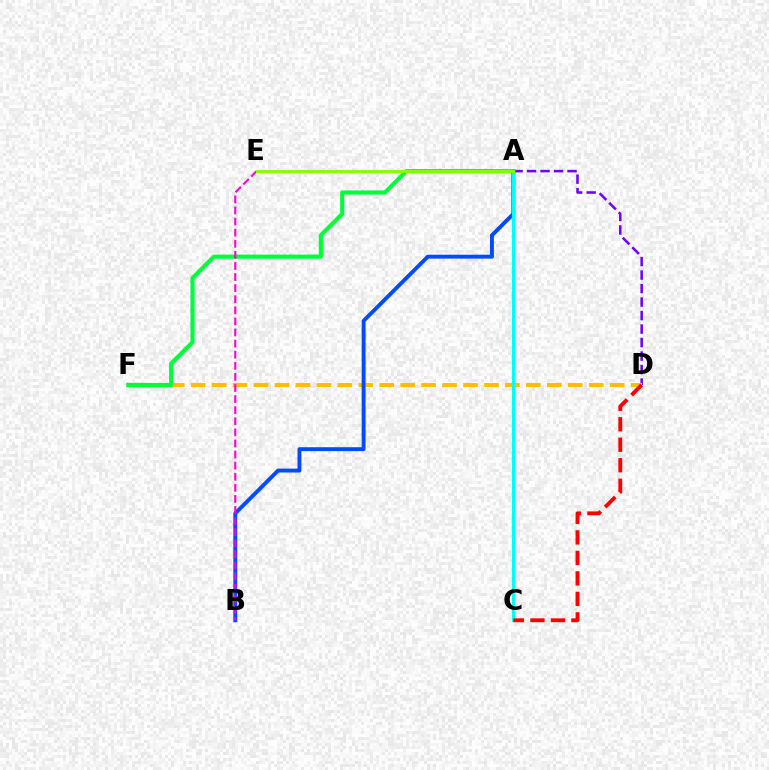{('A', 'D'): [{'color': '#7200ff', 'line_style': 'dashed', 'thickness': 1.83}], ('D', 'F'): [{'color': '#ffbd00', 'line_style': 'dashed', 'thickness': 2.85}], ('A', 'B'): [{'color': '#004bff', 'line_style': 'solid', 'thickness': 2.81}], ('A', 'C'): [{'color': '#00fff6', 'line_style': 'solid', 'thickness': 2.29}], ('C', 'D'): [{'color': '#ff0000', 'line_style': 'dashed', 'thickness': 2.78}], ('A', 'F'): [{'color': '#00ff39', 'line_style': 'solid', 'thickness': 2.98}], ('B', 'E'): [{'color': '#ff00cf', 'line_style': 'dashed', 'thickness': 1.51}], ('A', 'E'): [{'color': '#84ff00', 'line_style': 'solid', 'thickness': 2.08}]}